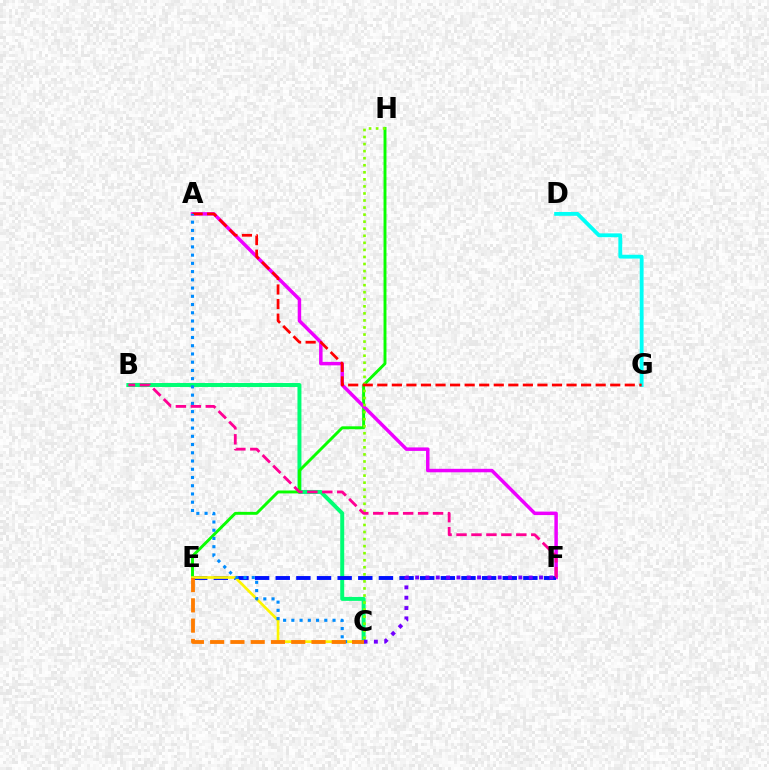{('B', 'C'): [{'color': '#00ff74', 'line_style': 'solid', 'thickness': 2.85}], ('E', 'H'): [{'color': '#08ff00', 'line_style': 'solid', 'thickness': 2.1}], ('A', 'F'): [{'color': '#ee00ff', 'line_style': 'solid', 'thickness': 2.51}], ('E', 'F'): [{'color': '#0010ff', 'line_style': 'dashed', 'thickness': 2.8}], ('C', 'E'): [{'color': '#fcf500', 'line_style': 'solid', 'thickness': 1.93}, {'color': '#ff7c00', 'line_style': 'dashed', 'thickness': 2.75}], ('C', 'H'): [{'color': '#84ff00', 'line_style': 'dotted', 'thickness': 1.92}], ('D', 'G'): [{'color': '#00fff6', 'line_style': 'solid', 'thickness': 2.76}], ('A', 'G'): [{'color': '#ff0000', 'line_style': 'dashed', 'thickness': 1.98}], ('C', 'F'): [{'color': '#7200ff', 'line_style': 'dotted', 'thickness': 2.8}], ('A', 'C'): [{'color': '#008cff', 'line_style': 'dotted', 'thickness': 2.24}], ('B', 'F'): [{'color': '#ff0094', 'line_style': 'dashed', 'thickness': 2.03}]}